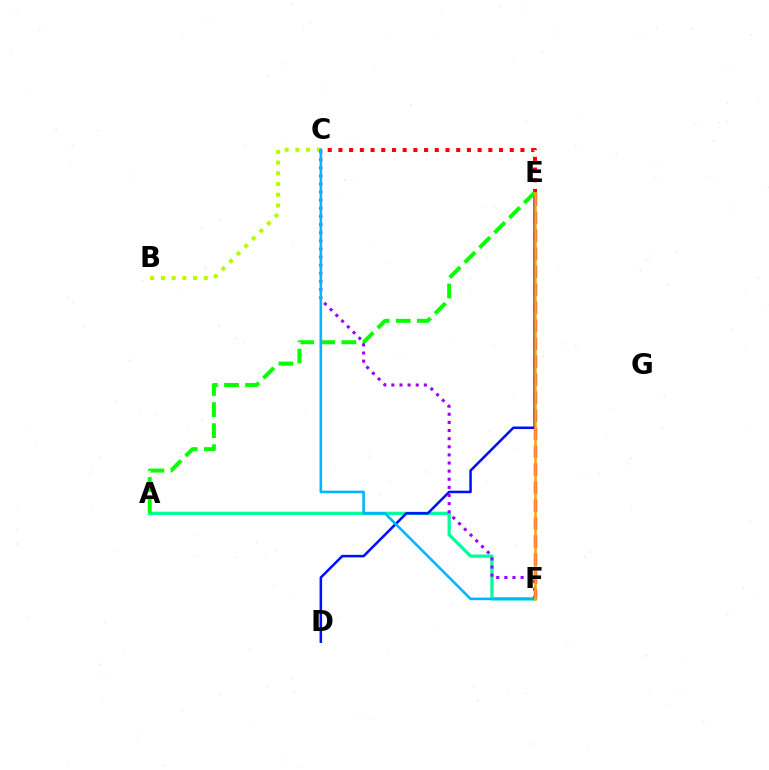{('E', 'F'): [{'color': '#ff00bd', 'line_style': 'dashed', 'thickness': 2.44}, {'color': '#ffa500', 'line_style': 'solid', 'thickness': 1.83}], ('A', 'F'): [{'color': '#00ff9d', 'line_style': 'solid', 'thickness': 2.35}], ('D', 'E'): [{'color': '#0010ff', 'line_style': 'solid', 'thickness': 1.82}], ('C', 'E'): [{'color': '#ff0000', 'line_style': 'dotted', 'thickness': 2.91}], ('B', 'C'): [{'color': '#b3ff00', 'line_style': 'dotted', 'thickness': 2.91}], ('A', 'E'): [{'color': '#08ff00', 'line_style': 'dashed', 'thickness': 2.86}], ('C', 'F'): [{'color': '#9b00ff', 'line_style': 'dotted', 'thickness': 2.21}, {'color': '#00b5ff', 'line_style': 'solid', 'thickness': 1.86}]}